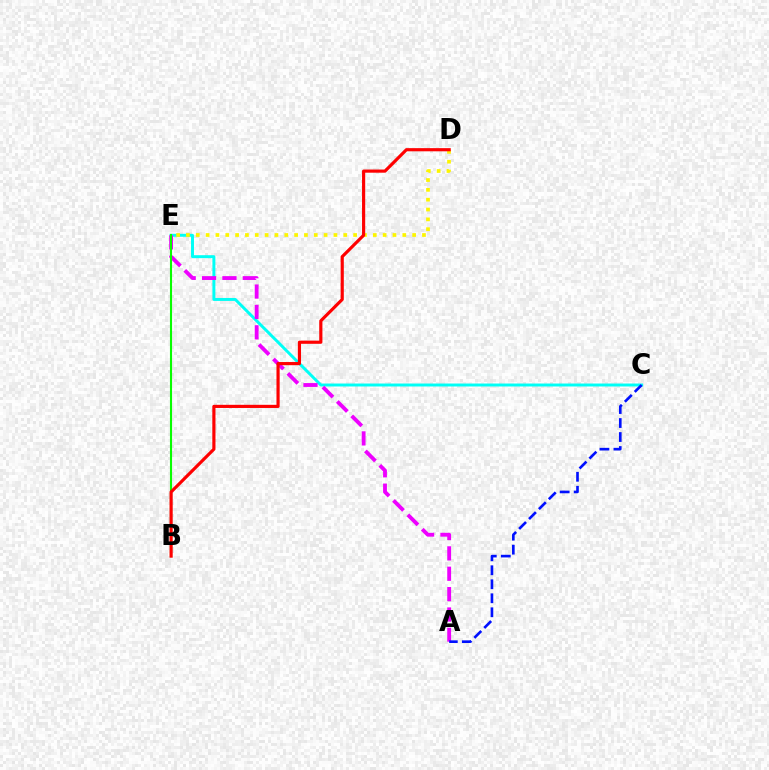{('C', 'E'): [{'color': '#00fff6', 'line_style': 'solid', 'thickness': 2.13}], ('A', 'E'): [{'color': '#ee00ff', 'line_style': 'dashed', 'thickness': 2.77}], ('B', 'E'): [{'color': '#08ff00', 'line_style': 'solid', 'thickness': 1.51}], ('D', 'E'): [{'color': '#fcf500', 'line_style': 'dotted', 'thickness': 2.67}], ('B', 'D'): [{'color': '#ff0000', 'line_style': 'solid', 'thickness': 2.28}], ('A', 'C'): [{'color': '#0010ff', 'line_style': 'dashed', 'thickness': 1.9}]}